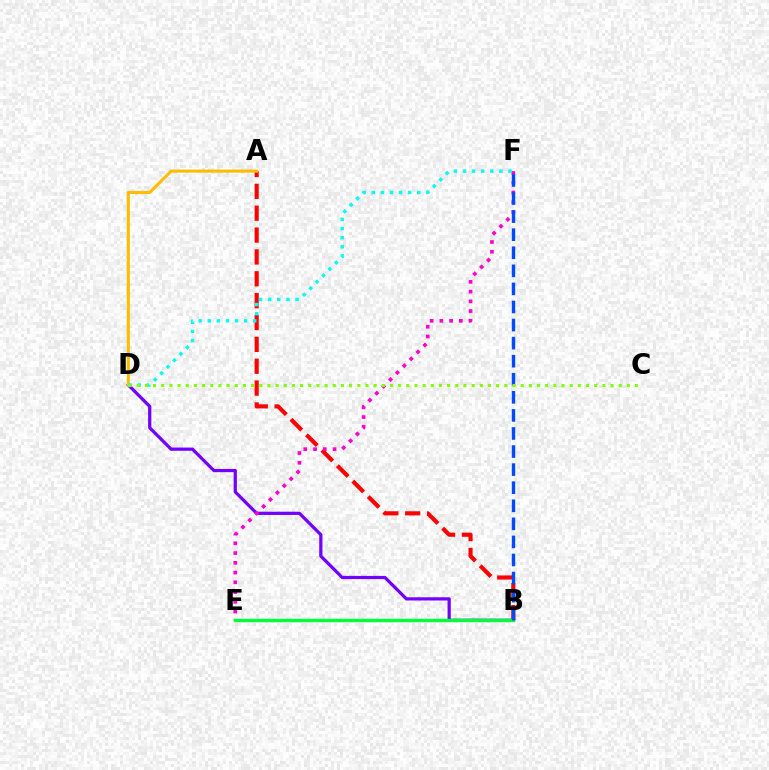{('A', 'B'): [{'color': '#ff0000', 'line_style': 'dashed', 'thickness': 2.97}], ('B', 'D'): [{'color': '#7200ff', 'line_style': 'solid', 'thickness': 2.32}], ('A', 'D'): [{'color': '#ffbd00', 'line_style': 'solid', 'thickness': 2.22}], ('E', 'F'): [{'color': '#ff00cf', 'line_style': 'dotted', 'thickness': 2.65}], ('B', 'E'): [{'color': '#00ff39', 'line_style': 'solid', 'thickness': 2.44}], ('B', 'F'): [{'color': '#004bff', 'line_style': 'dashed', 'thickness': 2.45}], ('D', 'F'): [{'color': '#00fff6', 'line_style': 'dotted', 'thickness': 2.47}], ('C', 'D'): [{'color': '#84ff00', 'line_style': 'dotted', 'thickness': 2.22}]}